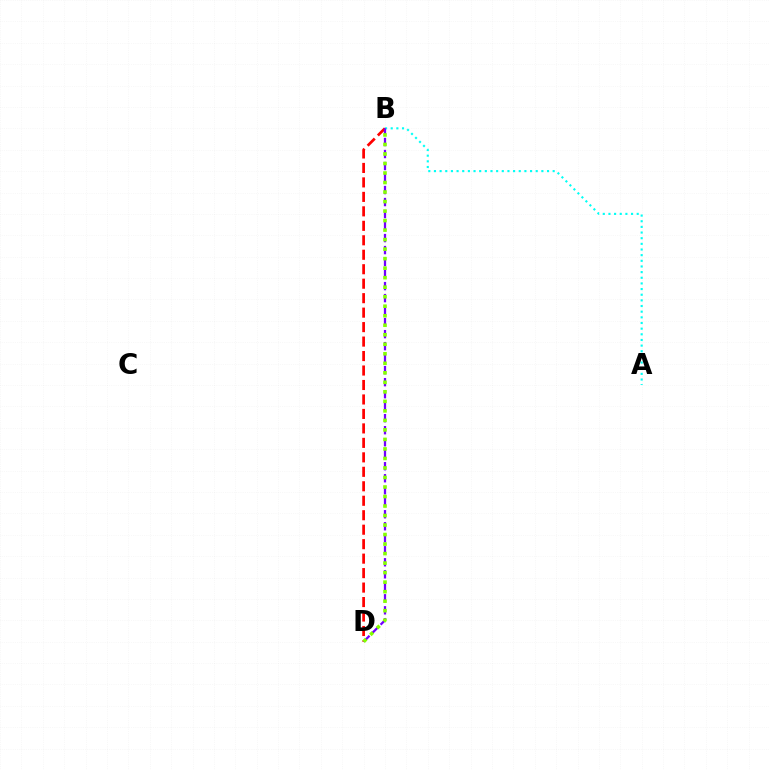{('A', 'B'): [{'color': '#00fff6', 'line_style': 'dotted', 'thickness': 1.54}], ('B', 'D'): [{'color': '#ff0000', 'line_style': 'dashed', 'thickness': 1.97}, {'color': '#7200ff', 'line_style': 'dashed', 'thickness': 1.63}, {'color': '#84ff00', 'line_style': 'dotted', 'thickness': 2.59}]}